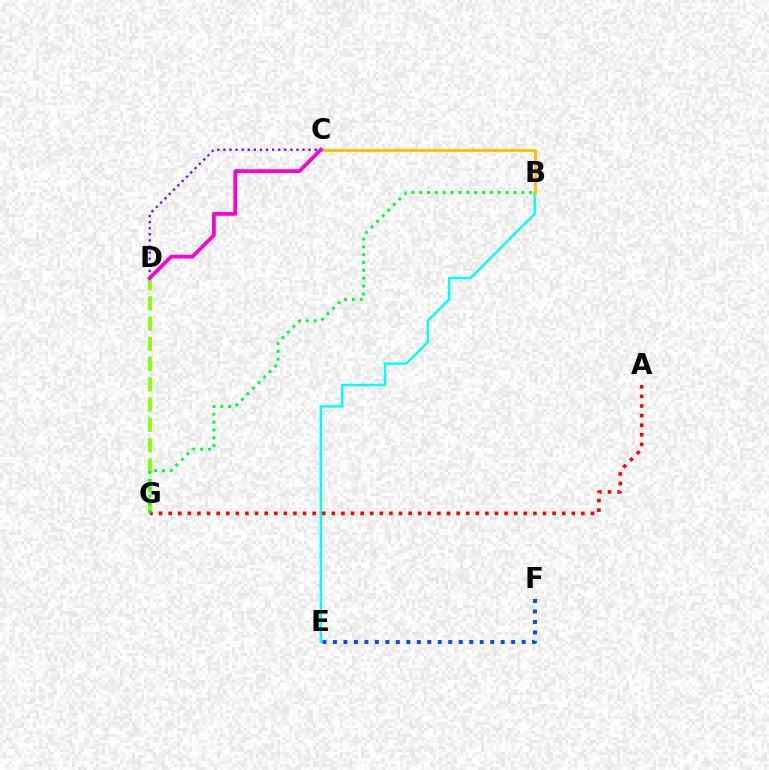{('B', 'E'): [{'color': '#00fff6', 'line_style': 'solid', 'thickness': 1.73}], ('D', 'G'): [{'color': '#84ff00', 'line_style': 'dashed', 'thickness': 2.75}], ('A', 'G'): [{'color': '#ff0000', 'line_style': 'dotted', 'thickness': 2.61}], ('B', 'G'): [{'color': '#00ff39', 'line_style': 'dotted', 'thickness': 2.13}], ('C', 'D'): [{'color': '#7200ff', 'line_style': 'dotted', 'thickness': 1.65}, {'color': '#ff00cf', 'line_style': 'solid', 'thickness': 2.71}], ('B', 'C'): [{'color': '#ffbd00', 'line_style': 'solid', 'thickness': 2.02}], ('E', 'F'): [{'color': '#004bff', 'line_style': 'dotted', 'thickness': 2.85}]}